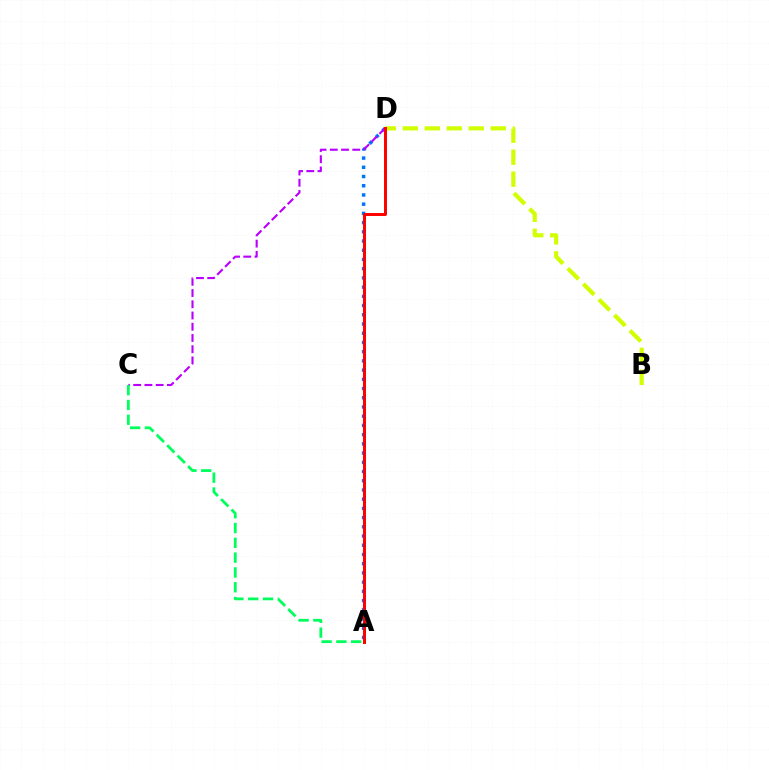{('A', 'D'): [{'color': '#0074ff', 'line_style': 'dotted', 'thickness': 2.5}, {'color': '#ff0000', 'line_style': 'solid', 'thickness': 2.14}], ('C', 'D'): [{'color': '#b900ff', 'line_style': 'dashed', 'thickness': 1.53}], ('B', 'D'): [{'color': '#d1ff00', 'line_style': 'dashed', 'thickness': 2.99}], ('A', 'C'): [{'color': '#00ff5c', 'line_style': 'dashed', 'thickness': 2.01}]}